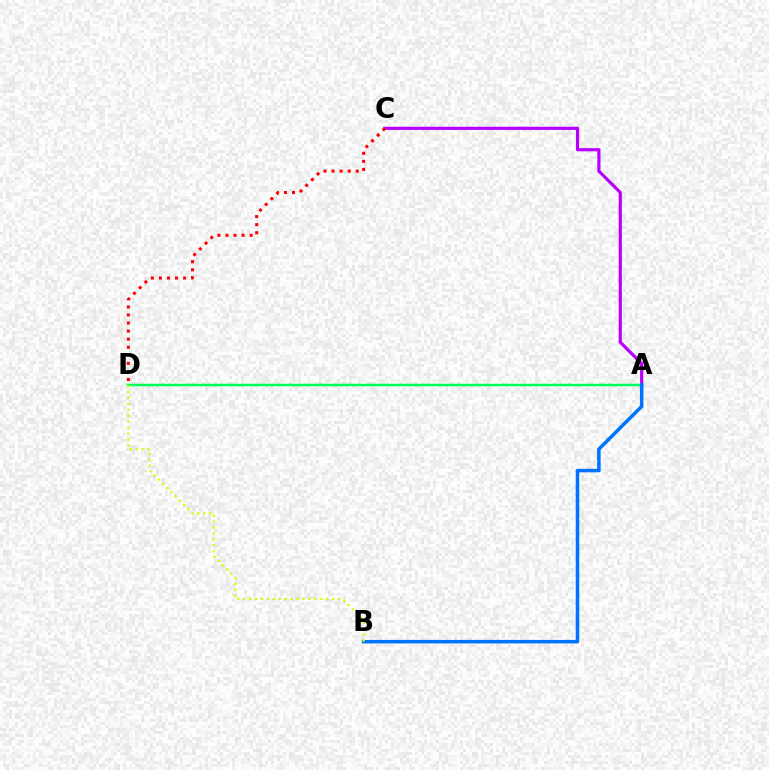{('A', 'C'): [{'color': '#b900ff', 'line_style': 'solid', 'thickness': 2.29}], ('A', 'D'): [{'color': '#00ff5c', 'line_style': 'solid', 'thickness': 1.79}], ('A', 'B'): [{'color': '#0074ff', 'line_style': 'solid', 'thickness': 2.53}], ('B', 'D'): [{'color': '#d1ff00', 'line_style': 'dotted', 'thickness': 1.61}], ('C', 'D'): [{'color': '#ff0000', 'line_style': 'dotted', 'thickness': 2.19}]}